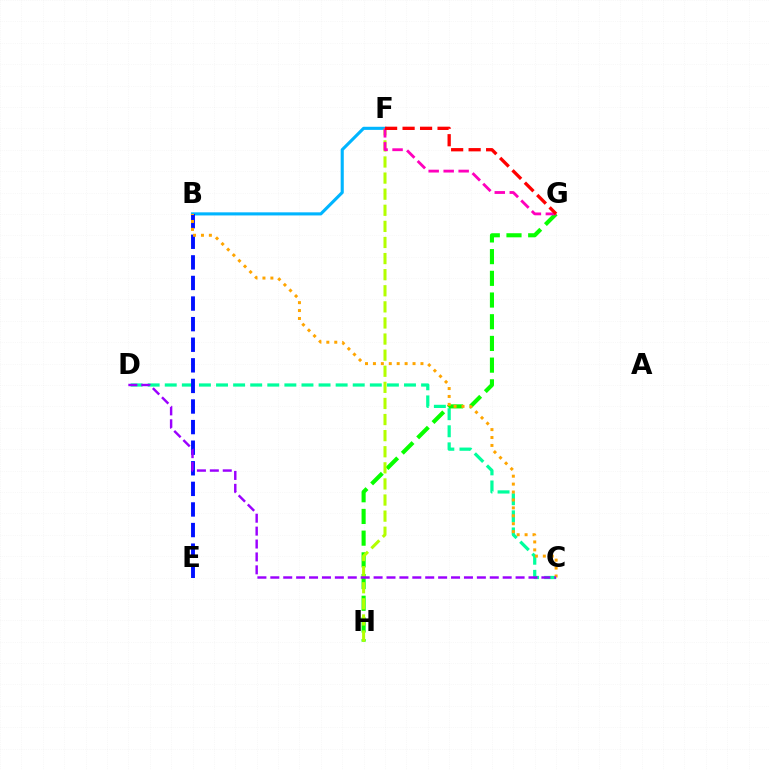{('C', 'D'): [{'color': '#00ff9d', 'line_style': 'dashed', 'thickness': 2.32}, {'color': '#9b00ff', 'line_style': 'dashed', 'thickness': 1.75}], ('B', 'F'): [{'color': '#00b5ff', 'line_style': 'solid', 'thickness': 2.24}], ('B', 'E'): [{'color': '#0010ff', 'line_style': 'dashed', 'thickness': 2.8}], ('G', 'H'): [{'color': '#08ff00', 'line_style': 'dashed', 'thickness': 2.95}], ('F', 'H'): [{'color': '#b3ff00', 'line_style': 'dashed', 'thickness': 2.19}], ('B', 'C'): [{'color': '#ffa500', 'line_style': 'dotted', 'thickness': 2.15}], ('F', 'G'): [{'color': '#ff00bd', 'line_style': 'dashed', 'thickness': 2.04}, {'color': '#ff0000', 'line_style': 'dashed', 'thickness': 2.38}]}